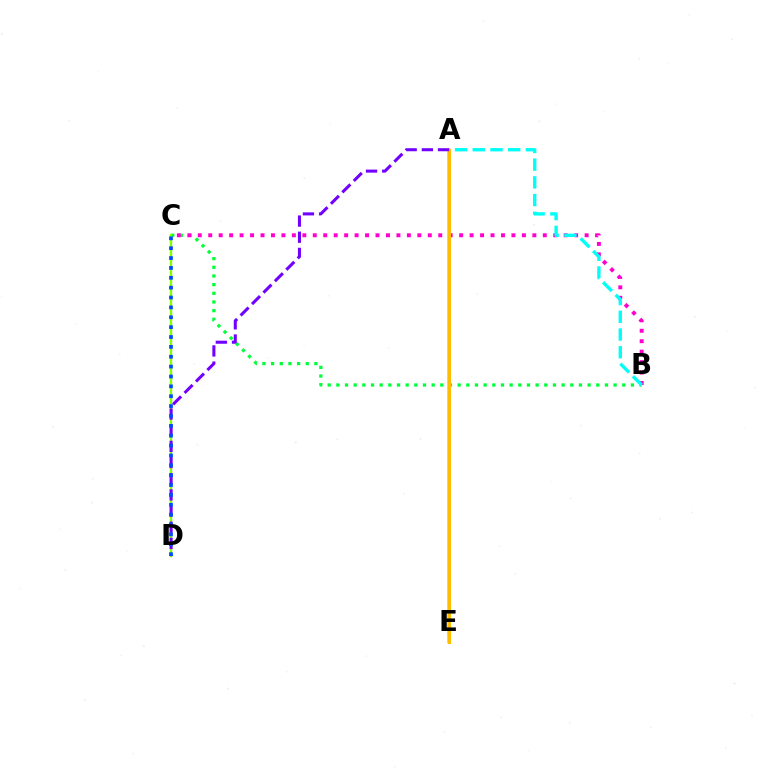{('B', 'C'): [{'color': '#00ff39', 'line_style': 'dotted', 'thickness': 2.35}, {'color': '#ff00cf', 'line_style': 'dotted', 'thickness': 2.84}], ('A', 'B'): [{'color': '#00fff6', 'line_style': 'dashed', 'thickness': 2.41}], ('C', 'D'): [{'color': '#84ff00', 'line_style': 'solid', 'thickness': 1.72}, {'color': '#004bff', 'line_style': 'dotted', 'thickness': 2.68}], ('A', 'E'): [{'color': '#ff0000', 'line_style': 'solid', 'thickness': 1.79}, {'color': '#ffbd00', 'line_style': 'solid', 'thickness': 2.21}], ('A', 'D'): [{'color': '#7200ff', 'line_style': 'dashed', 'thickness': 2.2}]}